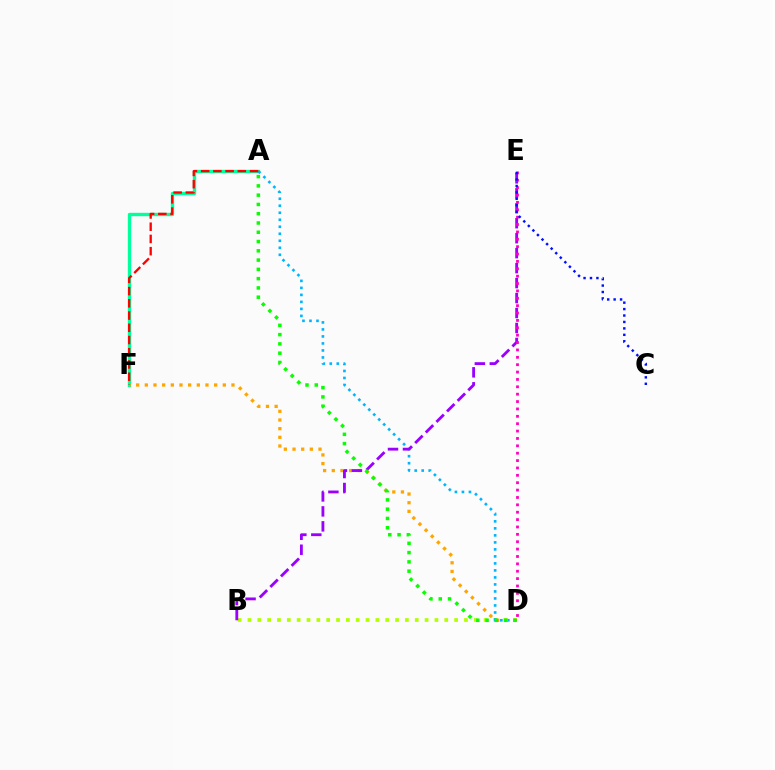{('B', 'D'): [{'color': '#b3ff00', 'line_style': 'dotted', 'thickness': 2.67}], ('A', 'F'): [{'color': '#00ff9d', 'line_style': 'solid', 'thickness': 2.42}, {'color': '#ff0000', 'line_style': 'dashed', 'thickness': 1.66}], ('A', 'D'): [{'color': '#00b5ff', 'line_style': 'dotted', 'thickness': 1.9}, {'color': '#08ff00', 'line_style': 'dotted', 'thickness': 2.52}], ('D', 'F'): [{'color': '#ffa500', 'line_style': 'dotted', 'thickness': 2.35}], ('B', 'E'): [{'color': '#9b00ff', 'line_style': 'dashed', 'thickness': 2.03}], ('D', 'E'): [{'color': '#ff00bd', 'line_style': 'dotted', 'thickness': 2.0}], ('C', 'E'): [{'color': '#0010ff', 'line_style': 'dotted', 'thickness': 1.75}]}